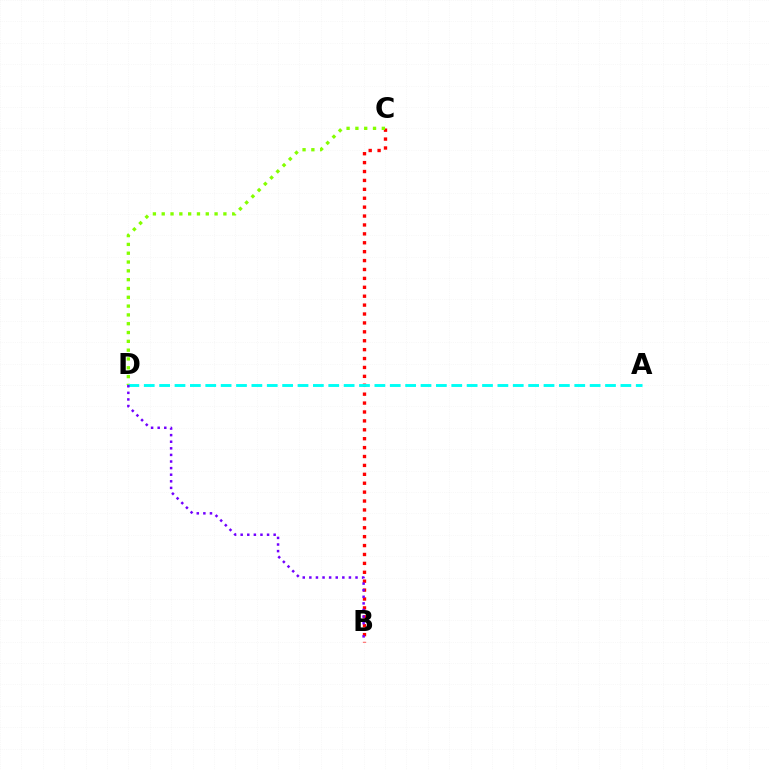{('B', 'C'): [{'color': '#ff0000', 'line_style': 'dotted', 'thickness': 2.42}], ('C', 'D'): [{'color': '#84ff00', 'line_style': 'dotted', 'thickness': 2.39}], ('A', 'D'): [{'color': '#00fff6', 'line_style': 'dashed', 'thickness': 2.09}], ('B', 'D'): [{'color': '#7200ff', 'line_style': 'dotted', 'thickness': 1.79}]}